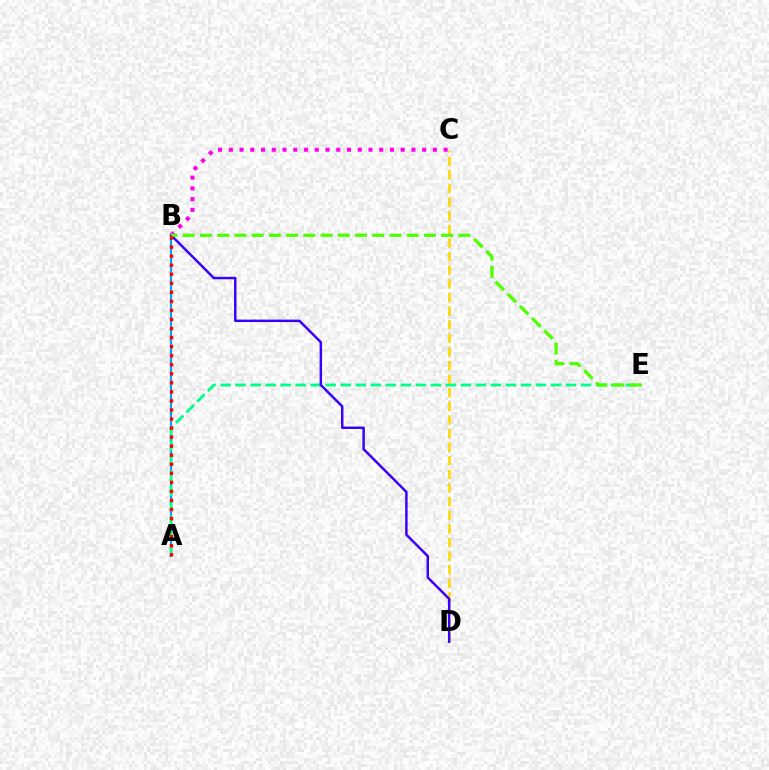{('A', 'B'): [{'color': '#009eff', 'line_style': 'solid', 'thickness': 1.51}, {'color': '#ff0000', 'line_style': 'dotted', 'thickness': 2.46}], ('A', 'E'): [{'color': '#00ff86', 'line_style': 'dashed', 'thickness': 2.04}], ('C', 'D'): [{'color': '#ffd500', 'line_style': 'dashed', 'thickness': 1.85}], ('B', 'D'): [{'color': '#3700ff', 'line_style': 'solid', 'thickness': 1.77}], ('B', 'C'): [{'color': '#ff00ed', 'line_style': 'dotted', 'thickness': 2.92}], ('B', 'E'): [{'color': '#4fff00', 'line_style': 'dashed', 'thickness': 2.34}]}